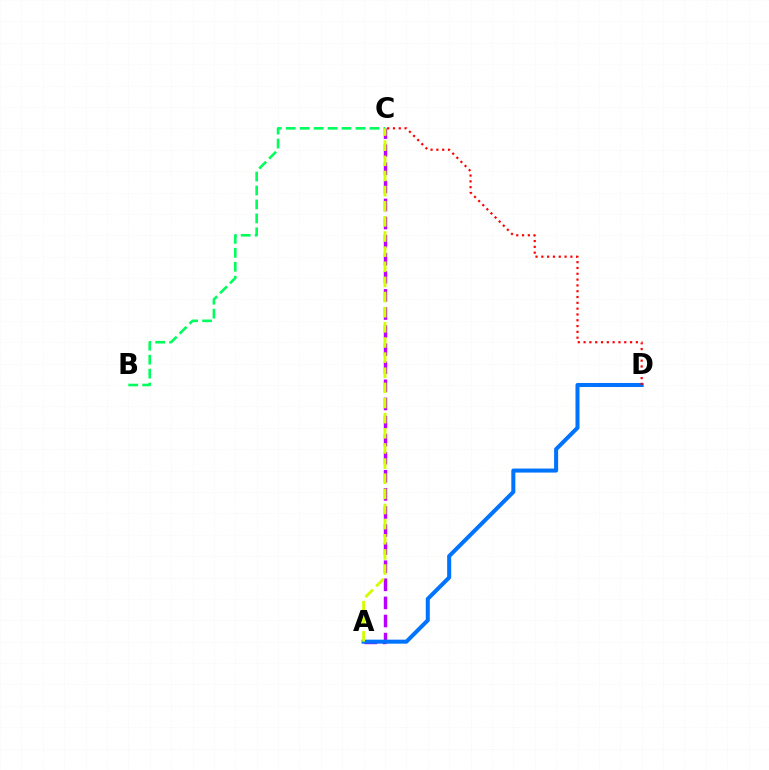{('A', 'C'): [{'color': '#b900ff', 'line_style': 'dashed', 'thickness': 2.46}, {'color': '#d1ff00', 'line_style': 'dashed', 'thickness': 2.06}], ('A', 'D'): [{'color': '#0074ff', 'line_style': 'solid', 'thickness': 2.9}], ('C', 'D'): [{'color': '#ff0000', 'line_style': 'dotted', 'thickness': 1.58}], ('B', 'C'): [{'color': '#00ff5c', 'line_style': 'dashed', 'thickness': 1.89}]}